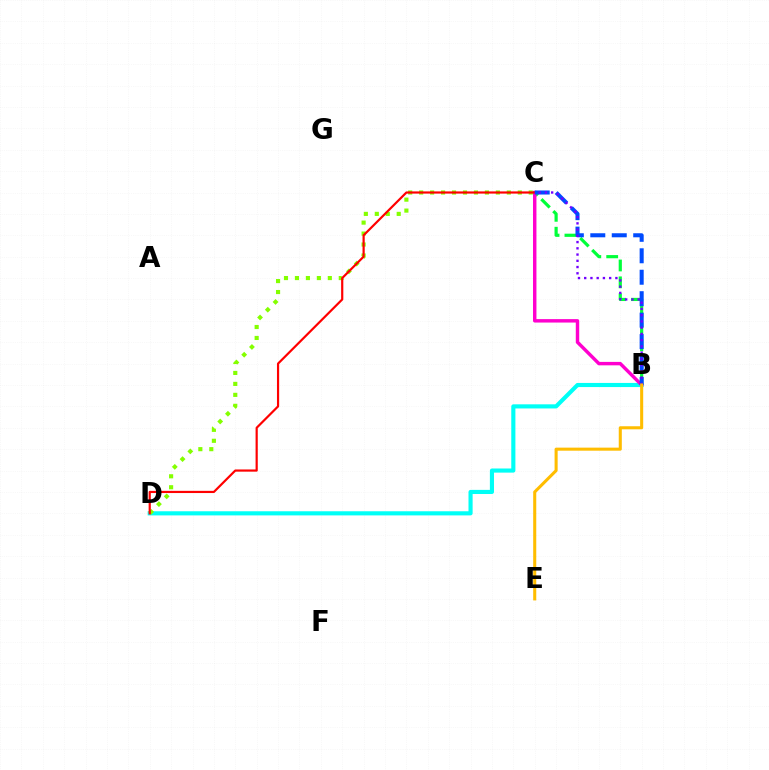{('B', 'C'): [{'color': '#00ff39', 'line_style': 'dashed', 'thickness': 2.29}, {'color': '#ff00cf', 'line_style': 'solid', 'thickness': 2.47}, {'color': '#004bff', 'line_style': 'dashed', 'thickness': 2.91}, {'color': '#7200ff', 'line_style': 'dotted', 'thickness': 1.7}], ('B', 'D'): [{'color': '#00fff6', 'line_style': 'solid', 'thickness': 2.97}], ('C', 'D'): [{'color': '#84ff00', 'line_style': 'dotted', 'thickness': 2.98}, {'color': '#ff0000', 'line_style': 'solid', 'thickness': 1.58}], ('B', 'E'): [{'color': '#ffbd00', 'line_style': 'solid', 'thickness': 2.2}]}